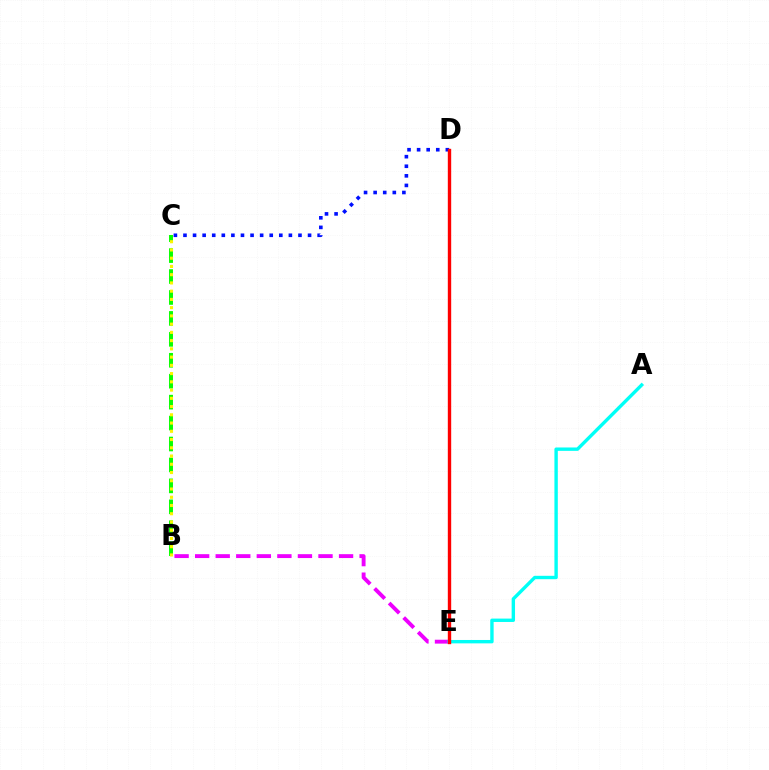{('B', 'C'): [{'color': '#08ff00', 'line_style': 'dashed', 'thickness': 2.84}, {'color': '#fcf500', 'line_style': 'dotted', 'thickness': 2.24}], ('C', 'D'): [{'color': '#0010ff', 'line_style': 'dotted', 'thickness': 2.6}], ('B', 'E'): [{'color': '#ee00ff', 'line_style': 'dashed', 'thickness': 2.79}], ('A', 'E'): [{'color': '#00fff6', 'line_style': 'solid', 'thickness': 2.44}], ('D', 'E'): [{'color': '#ff0000', 'line_style': 'solid', 'thickness': 2.43}]}